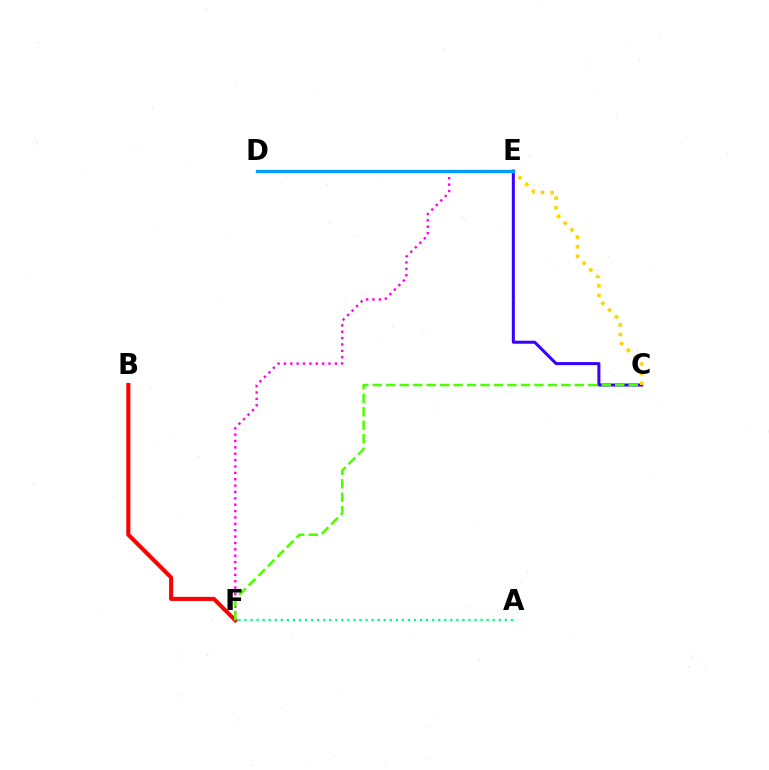{('E', 'F'): [{'color': '#ff00ed', 'line_style': 'dotted', 'thickness': 1.73}], ('C', 'E'): [{'color': '#3700ff', 'line_style': 'solid', 'thickness': 2.18}, {'color': '#ffd500', 'line_style': 'dotted', 'thickness': 2.61}], ('B', 'F'): [{'color': '#ff0000', 'line_style': 'solid', 'thickness': 2.93}], ('A', 'F'): [{'color': '#00ff86', 'line_style': 'dotted', 'thickness': 1.64}], ('D', 'E'): [{'color': '#009eff', 'line_style': 'solid', 'thickness': 2.38}], ('C', 'F'): [{'color': '#4fff00', 'line_style': 'dashed', 'thickness': 1.83}]}